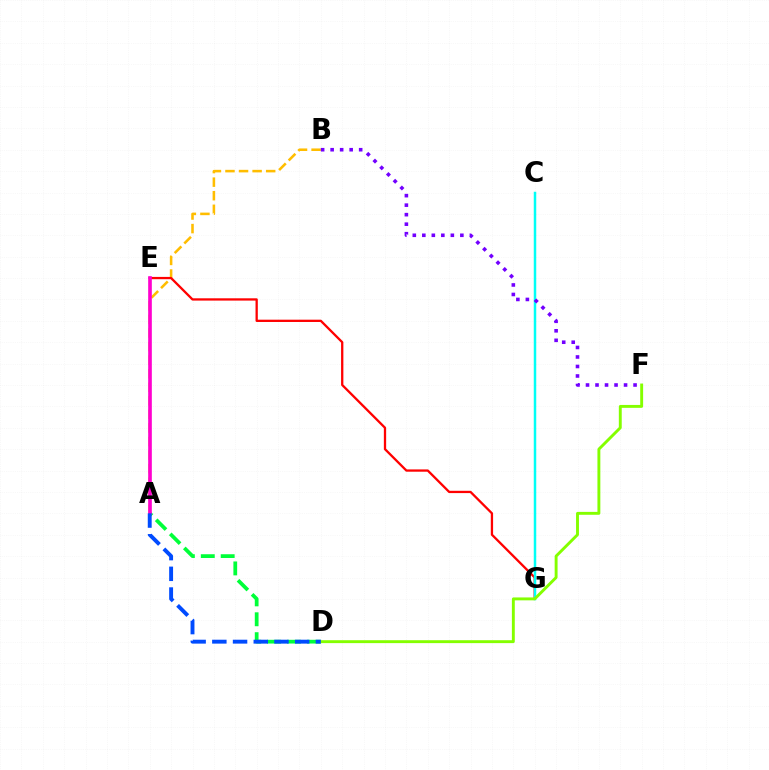{('A', 'D'): [{'color': '#00ff39', 'line_style': 'dashed', 'thickness': 2.7}, {'color': '#004bff', 'line_style': 'dashed', 'thickness': 2.81}], ('A', 'B'): [{'color': '#ffbd00', 'line_style': 'dashed', 'thickness': 1.84}], ('E', 'G'): [{'color': '#ff0000', 'line_style': 'solid', 'thickness': 1.65}], ('C', 'G'): [{'color': '#00fff6', 'line_style': 'solid', 'thickness': 1.79}], ('D', 'F'): [{'color': '#84ff00', 'line_style': 'solid', 'thickness': 2.09}], ('A', 'E'): [{'color': '#ff00cf', 'line_style': 'solid', 'thickness': 2.63}], ('B', 'F'): [{'color': '#7200ff', 'line_style': 'dotted', 'thickness': 2.58}]}